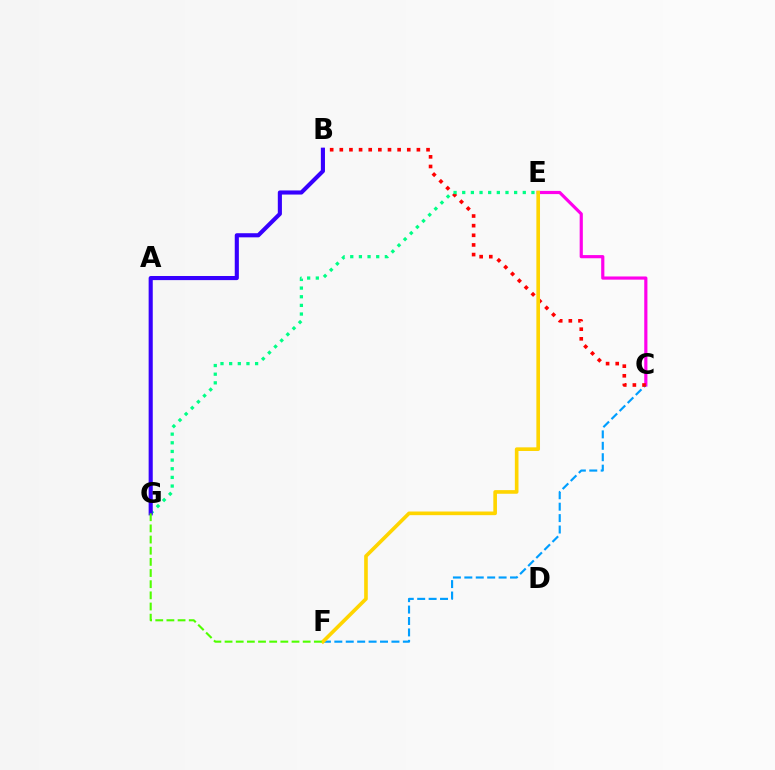{('C', 'E'): [{'color': '#ff00ed', 'line_style': 'solid', 'thickness': 2.29}], ('C', 'F'): [{'color': '#009eff', 'line_style': 'dashed', 'thickness': 1.55}], ('B', 'C'): [{'color': '#ff0000', 'line_style': 'dotted', 'thickness': 2.62}], ('E', 'G'): [{'color': '#00ff86', 'line_style': 'dotted', 'thickness': 2.35}], ('B', 'G'): [{'color': '#3700ff', 'line_style': 'solid', 'thickness': 2.96}], ('E', 'F'): [{'color': '#ffd500', 'line_style': 'solid', 'thickness': 2.62}], ('F', 'G'): [{'color': '#4fff00', 'line_style': 'dashed', 'thickness': 1.52}]}